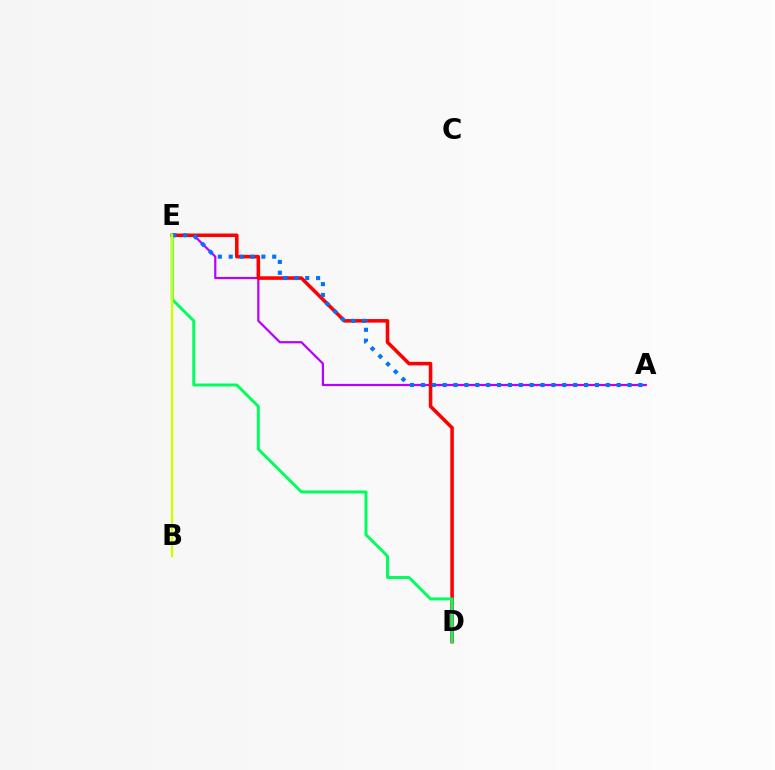{('A', 'E'): [{'color': '#b900ff', 'line_style': 'solid', 'thickness': 1.59}, {'color': '#0074ff', 'line_style': 'dotted', 'thickness': 2.96}], ('D', 'E'): [{'color': '#ff0000', 'line_style': 'solid', 'thickness': 2.56}, {'color': '#00ff5c', 'line_style': 'solid', 'thickness': 2.13}], ('B', 'E'): [{'color': '#d1ff00', 'line_style': 'solid', 'thickness': 1.68}]}